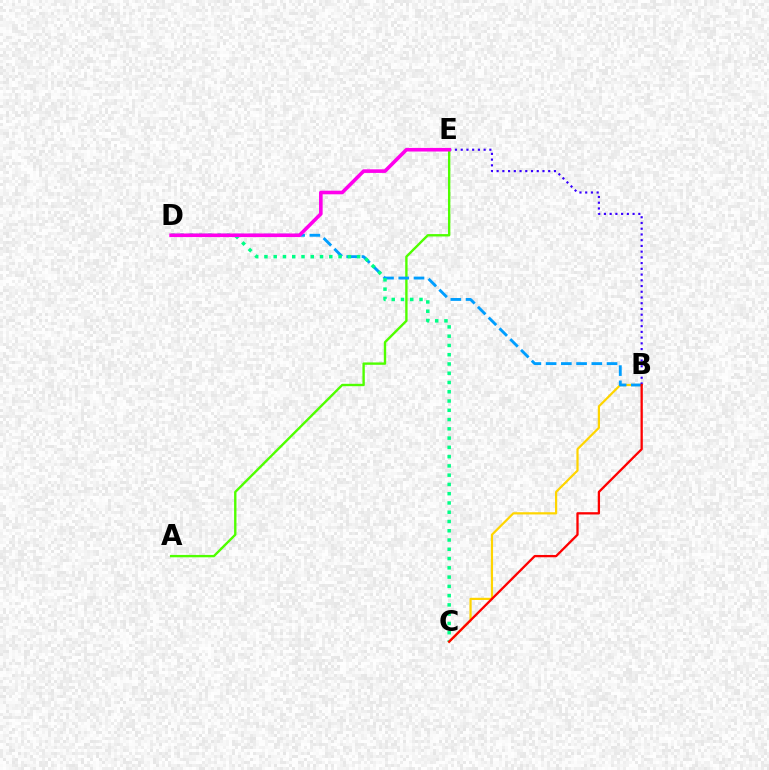{('A', 'E'): [{'color': '#4fff00', 'line_style': 'solid', 'thickness': 1.71}], ('B', 'C'): [{'color': '#ffd500', 'line_style': 'solid', 'thickness': 1.59}, {'color': '#ff0000', 'line_style': 'solid', 'thickness': 1.65}], ('B', 'D'): [{'color': '#009eff', 'line_style': 'dashed', 'thickness': 2.07}], ('C', 'D'): [{'color': '#00ff86', 'line_style': 'dotted', 'thickness': 2.52}], ('B', 'E'): [{'color': '#3700ff', 'line_style': 'dotted', 'thickness': 1.56}], ('D', 'E'): [{'color': '#ff00ed', 'line_style': 'solid', 'thickness': 2.59}]}